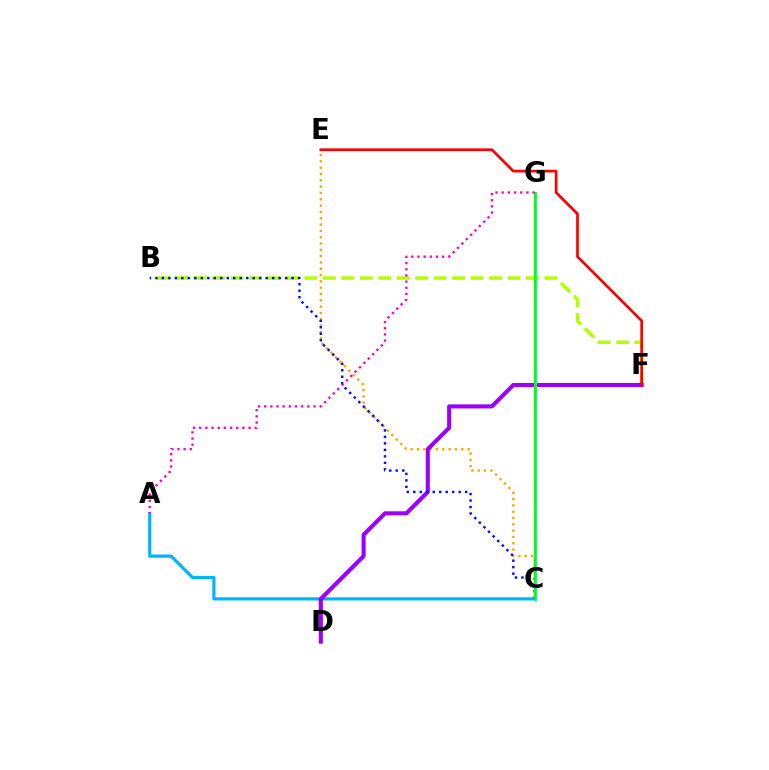{('A', 'C'): [{'color': '#00b5ff', 'line_style': 'solid', 'thickness': 2.3}], ('B', 'F'): [{'color': '#b3ff00', 'line_style': 'dashed', 'thickness': 2.51}], ('C', 'E'): [{'color': '#ffa500', 'line_style': 'dotted', 'thickness': 1.72}], ('D', 'F'): [{'color': '#9b00ff', 'line_style': 'solid', 'thickness': 2.94}], ('B', 'C'): [{'color': '#0010ff', 'line_style': 'dotted', 'thickness': 1.76}], ('E', 'F'): [{'color': '#ff0000', 'line_style': 'solid', 'thickness': 1.94}], ('C', 'G'): [{'color': '#00ff9d', 'line_style': 'solid', 'thickness': 2.2}, {'color': '#08ff00', 'line_style': 'solid', 'thickness': 1.54}], ('A', 'G'): [{'color': '#ff00bd', 'line_style': 'dotted', 'thickness': 1.68}]}